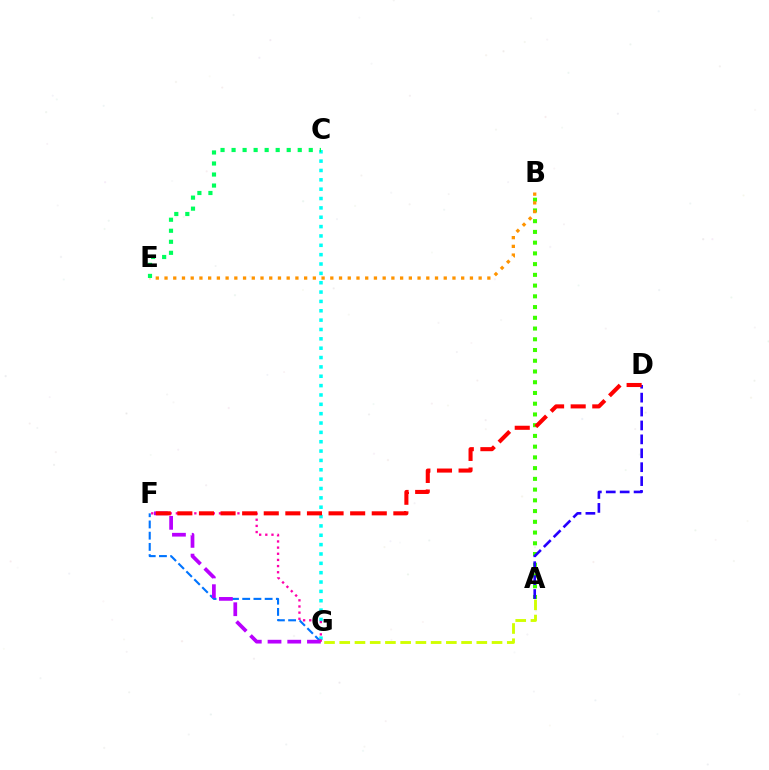{('A', 'B'): [{'color': '#3dff00', 'line_style': 'dotted', 'thickness': 2.92}], ('C', 'G'): [{'color': '#00fff6', 'line_style': 'dotted', 'thickness': 2.54}], ('B', 'E'): [{'color': '#ff9400', 'line_style': 'dotted', 'thickness': 2.37}], ('F', 'G'): [{'color': '#0074ff', 'line_style': 'dashed', 'thickness': 1.52}, {'color': '#b900ff', 'line_style': 'dashed', 'thickness': 2.68}, {'color': '#ff00ac', 'line_style': 'dotted', 'thickness': 1.67}], ('A', 'D'): [{'color': '#2500ff', 'line_style': 'dashed', 'thickness': 1.89}], ('D', 'F'): [{'color': '#ff0000', 'line_style': 'dashed', 'thickness': 2.93}], ('A', 'G'): [{'color': '#d1ff00', 'line_style': 'dashed', 'thickness': 2.07}], ('C', 'E'): [{'color': '#00ff5c', 'line_style': 'dotted', 'thickness': 3.0}]}